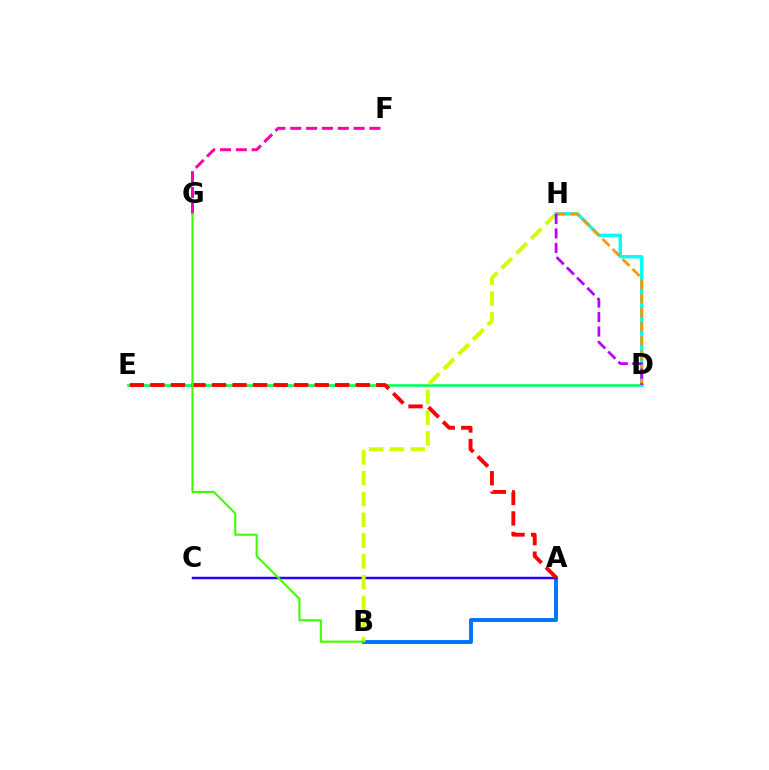{('A', 'B'): [{'color': '#0074ff', 'line_style': 'solid', 'thickness': 2.83}], ('D', 'E'): [{'color': '#00ff5c', 'line_style': 'solid', 'thickness': 1.89}], ('A', 'C'): [{'color': '#2500ff', 'line_style': 'solid', 'thickness': 1.78}], ('B', 'H'): [{'color': '#d1ff00', 'line_style': 'dashed', 'thickness': 2.83}], ('F', 'G'): [{'color': '#ff00ac', 'line_style': 'dashed', 'thickness': 2.15}], ('D', 'H'): [{'color': '#00fff6', 'line_style': 'solid', 'thickness': 2.46}, {'color': '#ff9400', 'line_style': 'dashed', 'thickness': 1.93}, {'color': '#b900ff', 'line_style': 'dashed', 'thickness': 1.97}], ('A', 'E'): [{'color': '#ff0000', 'line_style': 'dashed', 'thickness': 2.79}], ('B', 'G'): [{'color': '#3dff00', 'line_style': 'solid', 'thickness': 1.54}]}